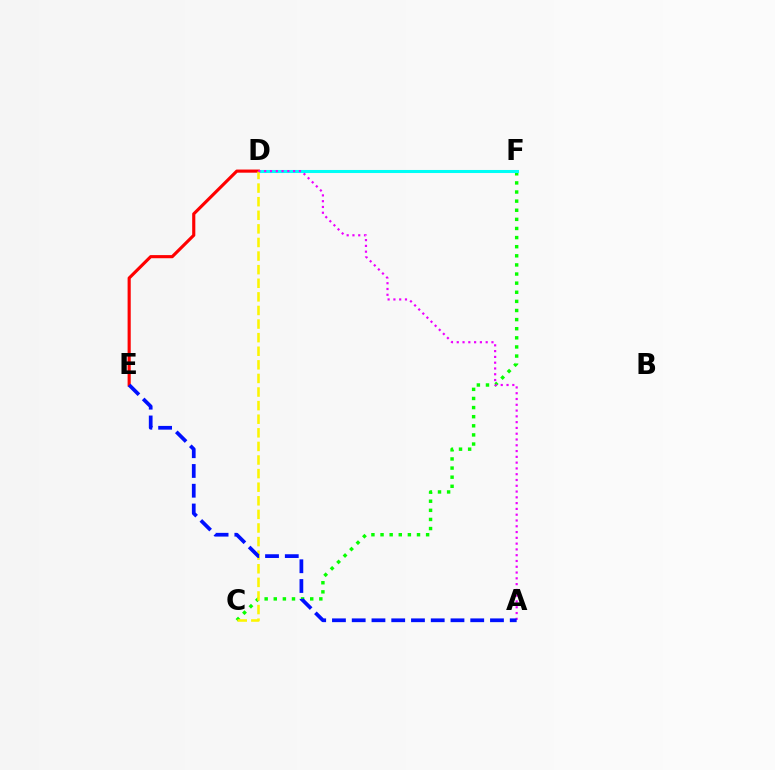{('C', 'F'): [{'color': '#08ff00', 'line_style': 'dotted', 'thickness': 2.48}], ('D', 'F'): [{'color': '#00fff6', 'line_style': 'solid', 'thickness': 2.2}], ('D', 'E'): [{'color': '#ff0000', 'line_style': 'solid', 'thickness': 2.26}], ('C', 'D'): [{'color': '#fcf500', 'line_style': 'dashed', 'thickness': 1.85}], ('A', 'D'): [{'color': '#ee00ff', 'line_style': 'dotted', 'thickness': 1.57}], ('A', 'E'): [{'color': '#0010ff', 'line_style': 'dashed', 'thickness': 2.68}]}